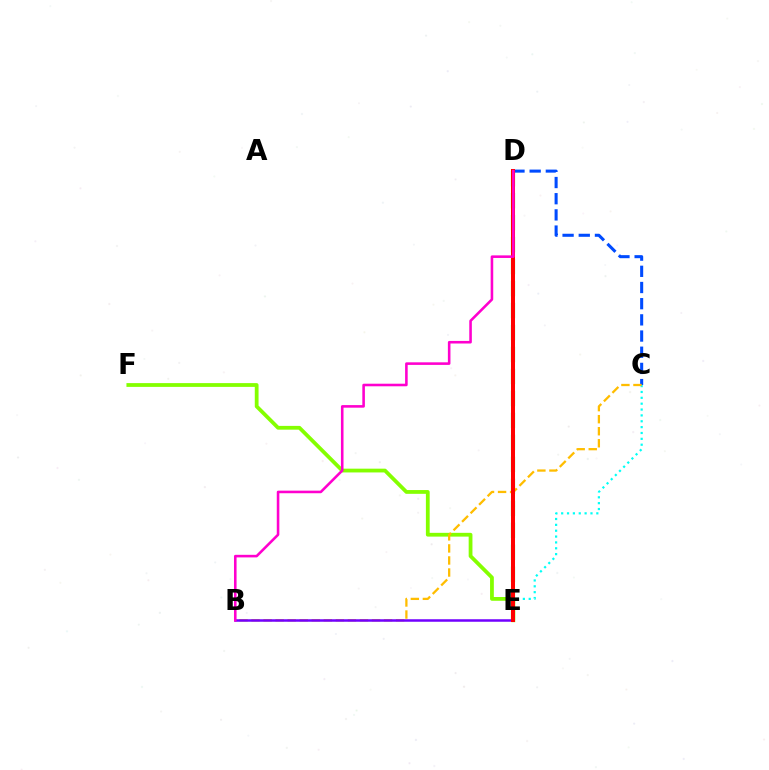{('C', 'E'): [{'color': '#00fff6', 'line_style': 'dotted', 'thickness': 1.59}], ('D', 'E'): [{'color': '#00ff39', 'line_style': 'dashed', 'thickness': 2.99}, {'color': '#ff0000', 'line_style': 'solid', 'thickness': 2.89}], ('C', 'D'): [{'color': '#004bff', 'line_style': 'dashed', 'thickness': 2.2}], ('E', 'F'): [{'color': '#84ff00', 'line_style': 'solid', 'thickness': 2.72}], ('B', 'C'): [{'color': '#ffbd00', 'line_style': 'dashed', 'thickness': 1.64}], ('B', 'E'): [{'color': '#7200ff', 'line_style': 'solid', 'thickness': 1.8}], ('B', 'D'): [{'color': '#ff00cf', 'line_style': 'solid', 'thickness': 1.86}]}